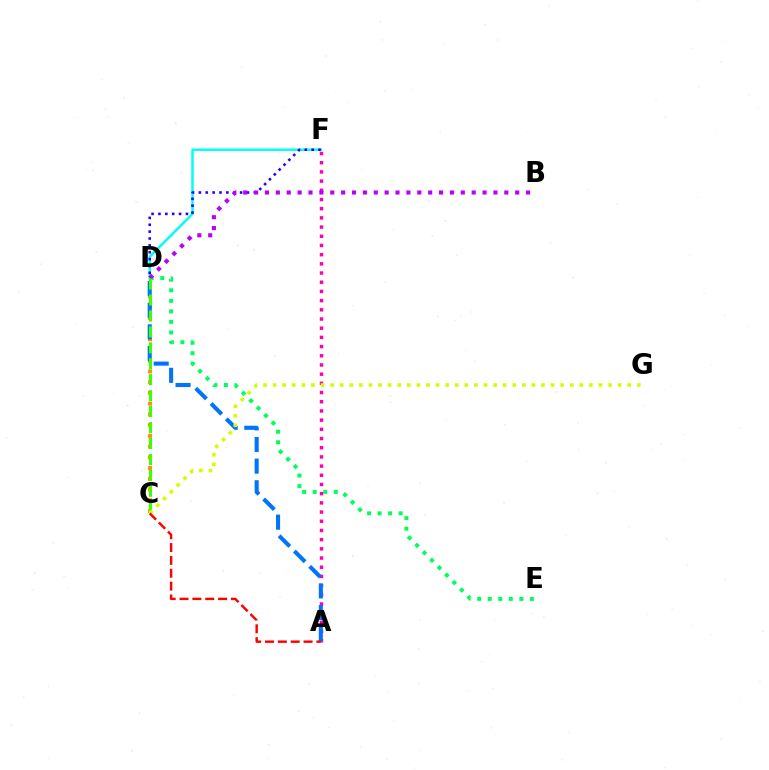{('D', 'E'): [{'color': '#00ff5c', 'line_style': 'dotted', 'thickness': 2.86}], ('D', 'F'): [{'color': '#00fff6', 'line_style': 'solid', 'thickness': 1.78}, {'color': '#2500ff', 'line_style': 'dotted', 'thickness': 1.87}], ('A', 'F'): [{'color': '#ff00ac', 'line_style': 'dotted', 'thickness': 2.5}], ('B', 'D'): [{'color': '#b900ff', 'line_style': 'dotted', 'thickness': 2.96}], ('C', 'D'): [{'color': '#ff9400', 'line_style': 'dotted', 'thickness': 2.92}, {'color': '#3dff00', 'line_style': 'dashed', 'thickness': 2.17}], ('A', 'D'): [{'color': '#0074ff', 'line_style': 'dashed', 'thickness': 2.94}], ('C', 'G'): [{'color': '#d1ff00', 'line_style': 'dotted', 'thickness': 2.6}], ('A', 'C'): [{'color': '#ff0000', 'line_style': 'dashed', 'thickness': 1.75}]}